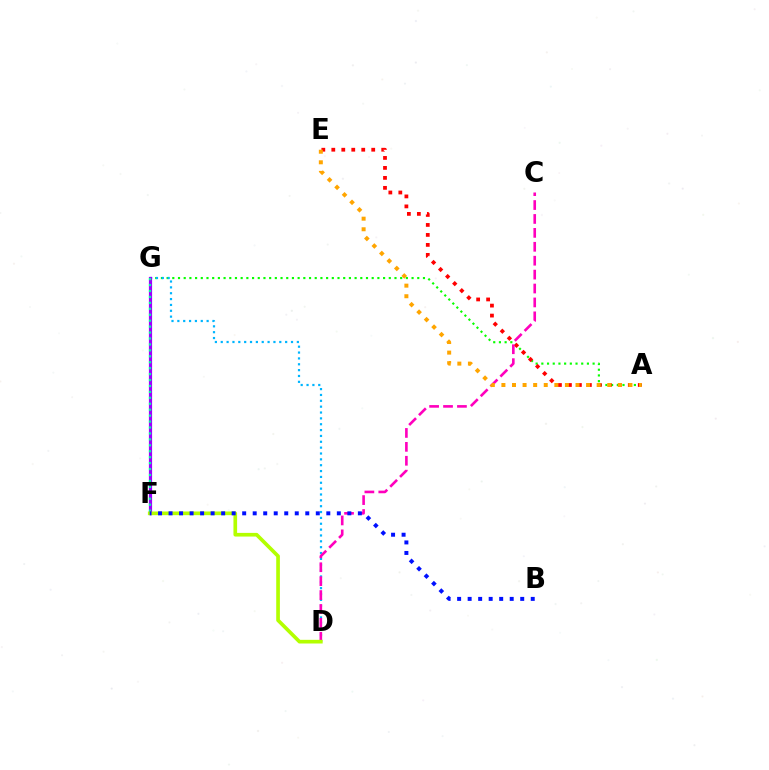{('A', 'G'): [{'color': '#08ff00', 'line_style': 'dotted', 'thickness': 1.55}], ('D', 'G'): [{'color': '#00b5ff', 'line_style': 'dotted', 'thickness': 1.59}], ('A', 'E'): [{'color': '#ff0000', 'line_style': 'dotted', 'thickness': 2.71}, {'color': '#ffa500', 'line_style': 'dotted', 'thickness': 2.88}], ('F', 'G'): [{'color': '#9b00ff', 'line_style': 'solid', 'thickness': 2.3}, {'color': '#00ff9d', 'line_style': 'dotted', 'thickness': 1.61}], ('C', 'D'): [{'color': '#ff00bd', 'line_style': 'dashed', 'thickness': 1.89}], ('D', 'F'): [{'color': '#b3ff00', 'line_style': 'solid', 'thickness': 2.64}], ('B', 'F'): [{'color': '#0010ff', 'line_style': 'dotted', 'thickness': 2.86}]}